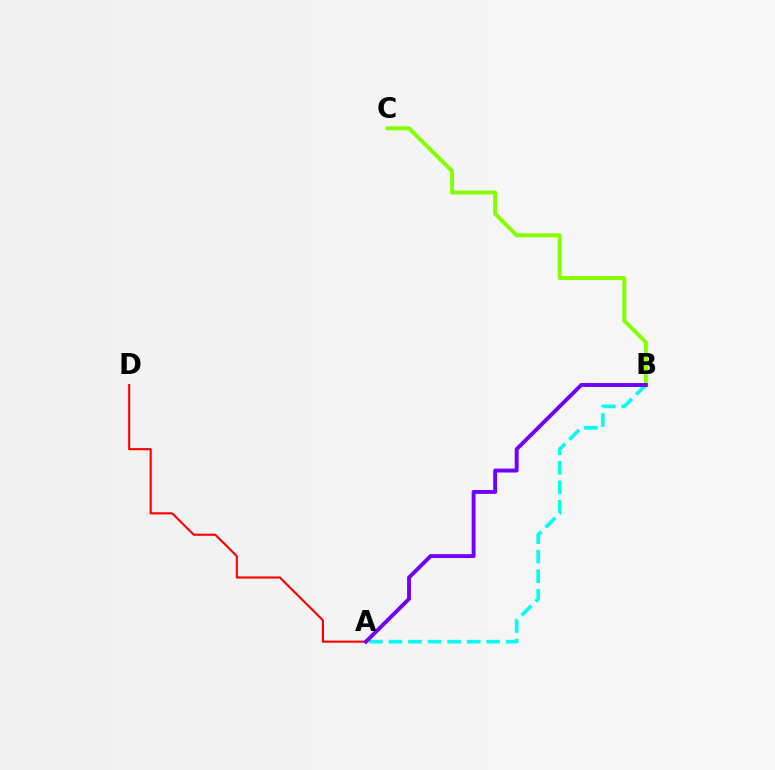{('B', 'C'): [{'color': '#84ff00', 'line_style': 'solid', 'thickness': 2.87}], ('A', 'D'): [{'color': '#ff0000', 'line_style': 'solid', 'thickness': 1.52}], ('A', 'B'): [{'color': '#00fff6', 'line_style': 'dashed', 'thickness': 2.66}, {'color': '#7200ff', 'line_style': 'solid', 'thickness': 2.81}]}